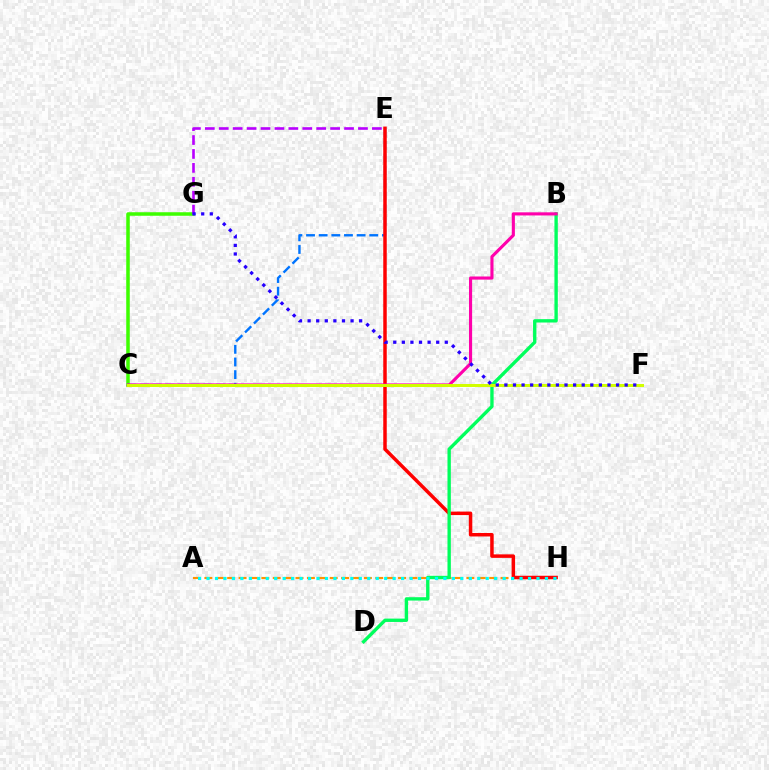{('C', 'G'): [{'color': '#3dff00', 'line_style': 'solid', 'thickness': 2.54}], ('C', 'E'): [{'color': '#0074ff', 'line_style': 'dashed', 'thickness': 1.72}], ('A', 'H'): [{'color': '#ff9400', 'line_style': 'dashed', 'thickness': 1.55}, {'color': '#00fff6', 'line_style': 'dotted', 'thickness': 2.3}], ('E', 'H'): [{'color': '#ff0000', 'line_style': 'solid', 'thickness': 2.51}], ('B', 'D'): [{'color': '#00ff5c', 'line_style': 'solid', 'thickness': 2.42}], ('E', 'G'): [{'color': '#b900ff', 'line_style': 'dashed', 'thickness': 1.89}], ('B', 'C'): [{'color': '#ff00ac', 'line_style': 'solid', 'thickness': 2.25}], ('C', 'F'): [{'color': '#d1ff00', 'line_style': 'solid', 'thickness': 2.15}], ('F', 'G'): [{'color': '#2500ff', 'line_style': 'dotted', 'thickness': 2.33}]}